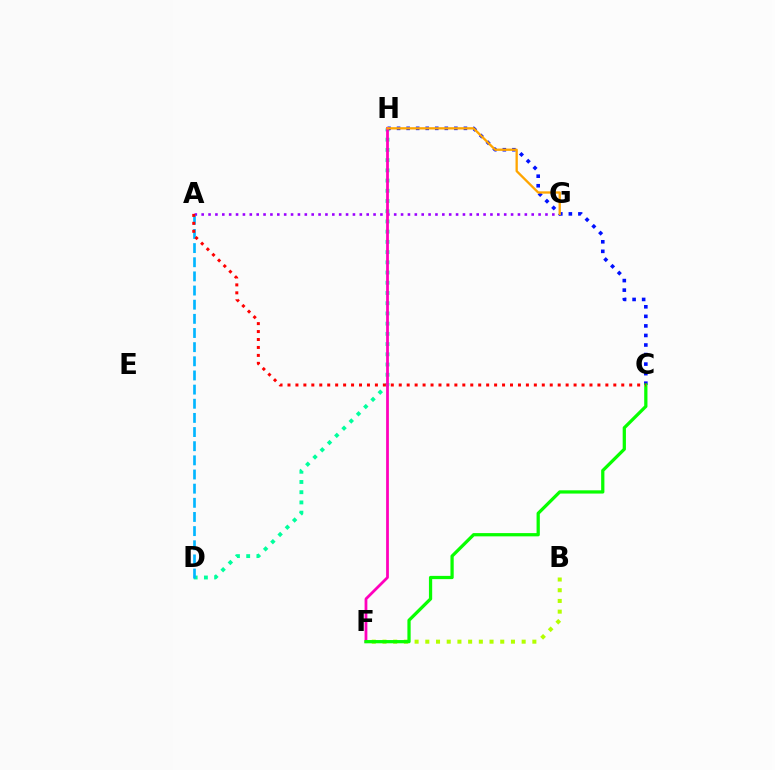{('D', 'H'): [{'color': '#00ff9d', 'line_style': 'dotted', 'thickness': 2.78}], ('A', 'G'): [{'color': '#9b00ff', 'line_style': 'dotted', 'thickness': 1.87}], ('C', 'H'): [{'color': '#0010ff', 'line_style': 'dotted', 'thickness': 2.59}], ('F', 'H'): [{'color': '#ff00bd', 'line_style': 'solid', 'thickness': 2.0}], ('B', 'F'): [{'color': '#b3ff00', 'line_style': 'dotted', 'thickness': 2.91}], ('C', 'F'): [{'color': '#08ff00', 'line_style': 'solid', 'thickness': 2.34}], ('G', 'H'): [{'color': '#ffa500', 'line_style': 'solid', 'thickness': 1.66}], ('A', 'D'): [{'color': '#00b5ff', 'line_style': 'dashed', 'thickness': 1.92}], ('A', 'C'): [{'color': '#ff0000', 'line_style': 'dotted', 'thickness': 2.16}]}